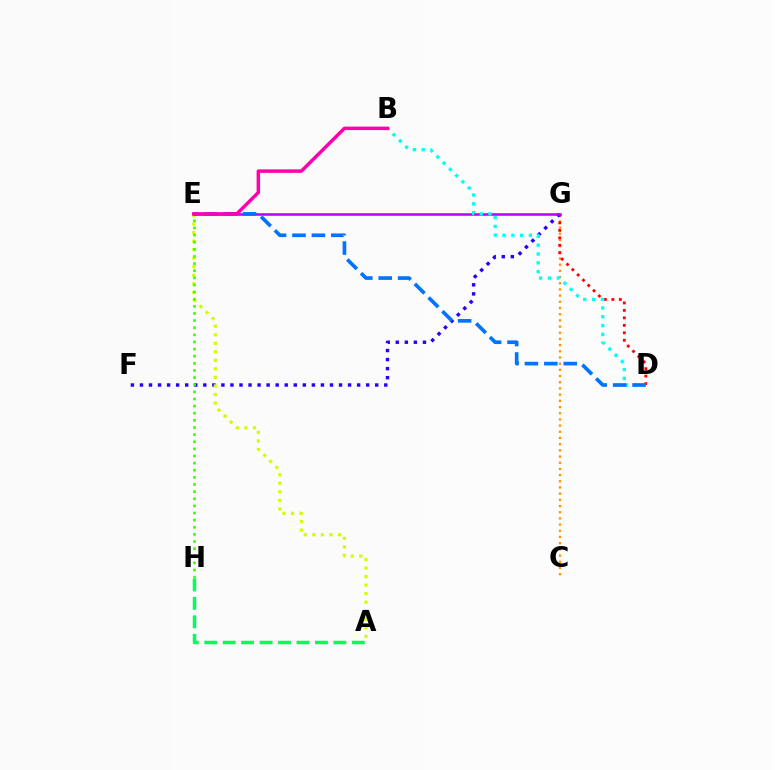{('A', 'H'): [{'color': '#00ff5c', 'line_style': 'dashed', 'thickness': 2.51}], ('C', 'G'): [{'color': '#ff9400', 'line_style': 'dotted', 'thickness': 1.68}], ('D', 'G'): [{'color': '#ff0000', 'line_style': 'dotted', 'thickness': 2.03}], ('F', 'G'): [{'color': '#2500ff', 'line_style': 'dotted', 'thickness': 2.46}], ('A', 'E'): [{'color': '#d1ff00', 'line_style': 'dotted', 'thickness': 2.32}], ('E', 'H'): [{'color': '#3dff00', 'line_style': 'dotted', 'thickness': 1.94}], ('E', 'G'): [{'color': '#b900ff', 'line_style': 'solid', 'thickness': 1.81}], ('B', 'D'): [{'color': '#00fff6', 'line_style': 'dotted', 'thickness': 2.4}], ('D', 'E'): [{'color': '#0074ff', 'line_style': 'dashed', 'thickness': 2.64}], ('B', 'E'): [{'color': '#ff00ac', 'line_style': 'solid', 'thickness': 2.49}]}